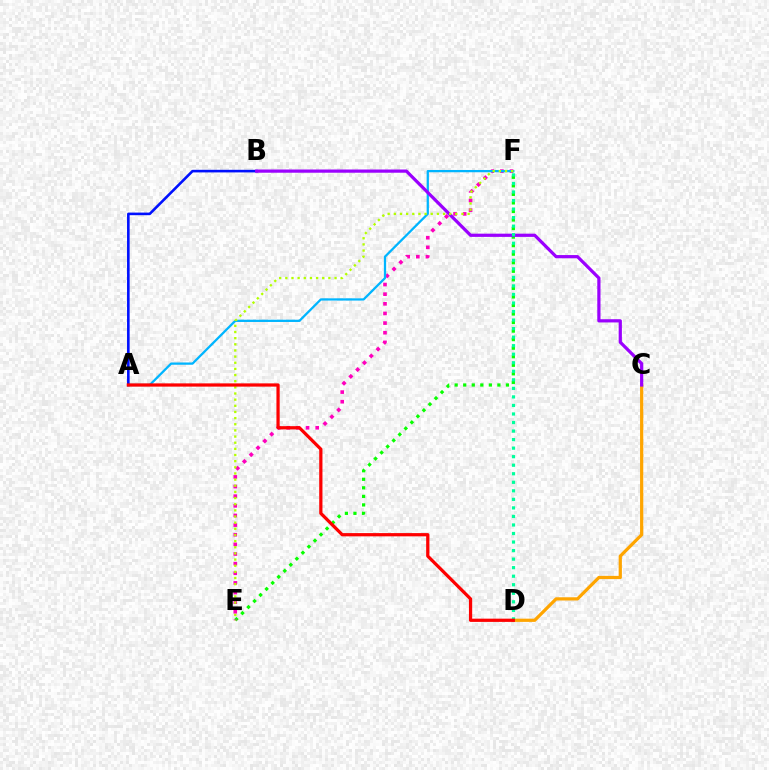{('E', 'F'): [{'color': '#08ff00', 'line_style': 'dotted', 'thickness': 2.32}, {'color': '#ff00bd', 'line_style': 'dotted', 'thickness': 2.62}, {'color': '#b3ff00', 'line_style': 'dotted', 'thickness': 1.67}], ('A', 'F'): [{'color': '#00b5ff', 'line_style': 'solid', 'thickness': 1.63}], ('A', 'B'): [{'color': '#0010ff', 'line_style': 'solid', 'thickness': 1.88}], ('C', 'D'): [{'color': '#ffa500', 'line_style': 'solid', 'thickness': 2.32}], ('B', 'C'): [{'color': '#9b00ff', 'line_style': 'solid', 'thickness': 2.32}], ('D', 'F'): [{'color': '#00ff9d', 'line_style': 'dotted', 'thickness': 2.32}], ('A', 'D'): [{'color': '#ff0000', 'line_style': 'solid', 'thickness': 2.33}]}